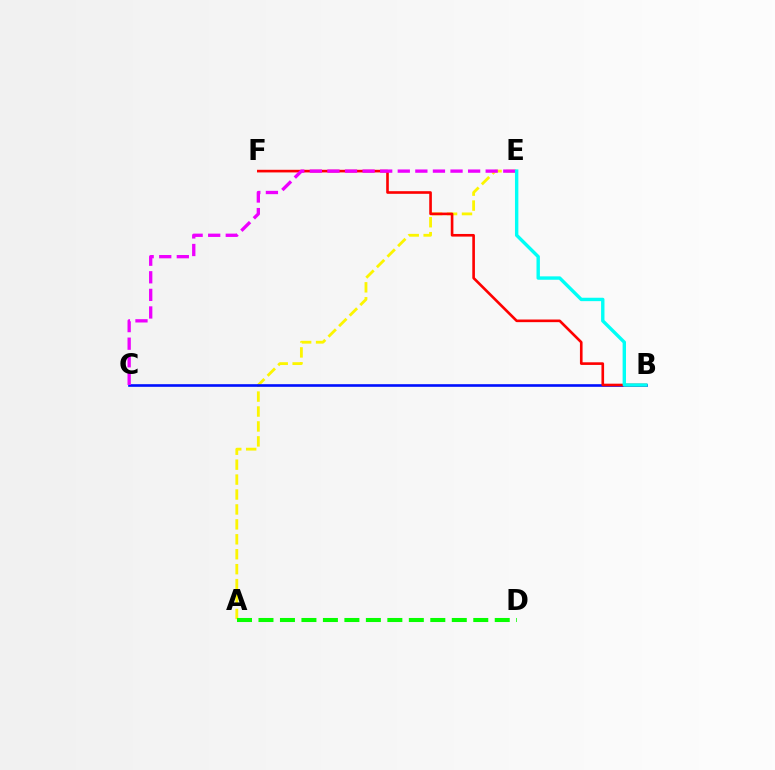{('A', 'E'): [{'color': '#fcf500', 'line_style': 'dashed', 'thickness': 2.03}], ('A', 'D'): [{'color': '#08ff00', 'line_style': 'dashed', 'thickness': 2.92}], ('B', 'C'): [{'color': '#0010ff', 'line_style': 'solid', 'thickness': 1.89}], ('B', 'F'): [{'color': '#ff0000', 'line_style': 'solid', 'thickness': 1.9}], ('C', 'E'): [{'color': '#ee00ff', 'line_style': 'dashed', 'thickness': 2.39}], ('B', 'E'): [{'color': '#00fff6', 'line_style': 'solid', 'thickness': 2.44}]}